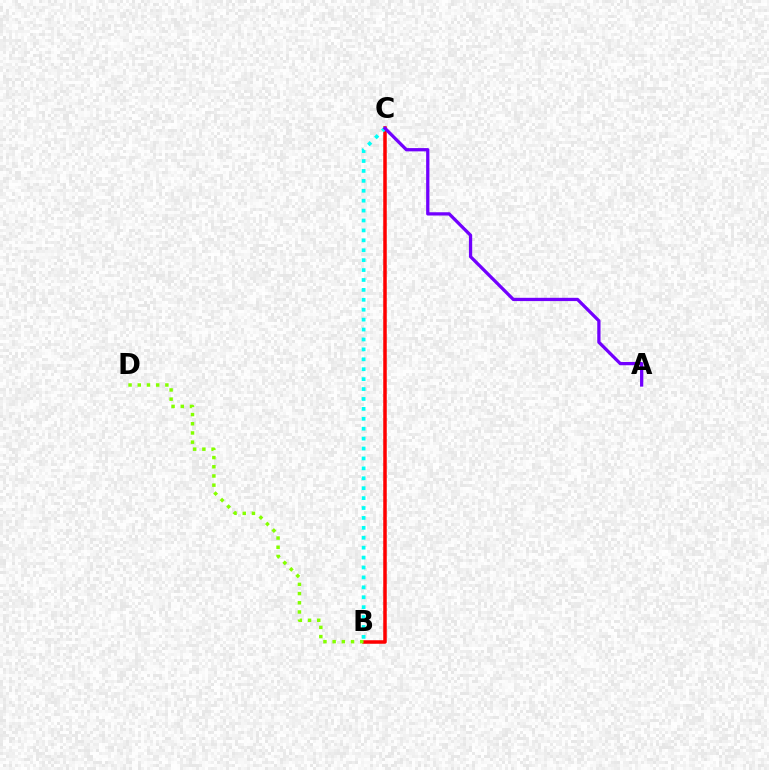{('B', 'C'): [{'color': '#ff0000', 'line_style': 'solid', 'thickness': 2.53}, {'color': '#00fff6', 'line_style': 'dotted', 'thickness': 2.69}], ('B', 'D'): [{'color': '#84ff00', 'line_style': 'dotted', 'thickness': 2.5}], ('A', 'C'): [{'color': '#7200ff', 'line_style': 'solid', 'thickness': 2.35}]}